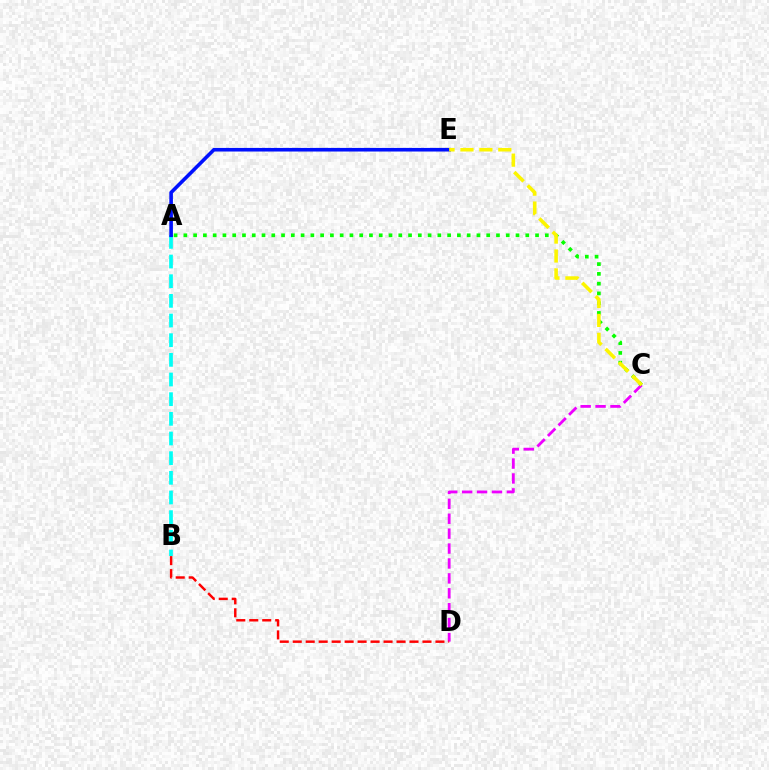{('C', 'D'): [{'color': '#ee00ff', 'line_style': 'dashed', 'thickness': 2.03}], ('A', 'C'): [{'color': '#08ff00', 'line_style': 'dotted', 'thickness': 2.65}], ('B', 'D'): [{'color': '#ff0000', 'line_style': 'dashed', 'thickness': 1.76}], ('A', 'B'): [{'color': '#00fff6', 'line_style': 'dashed', 'thickness': 2.67}], ('A', 'E'): [{'color': '#0010ff', 'line_style': 'solid', 'thickness': 2.59}], ('C', 'E'): [{'color': '#fcf500', 'line_style': 'dashed', 'thickness': 2.57}]}